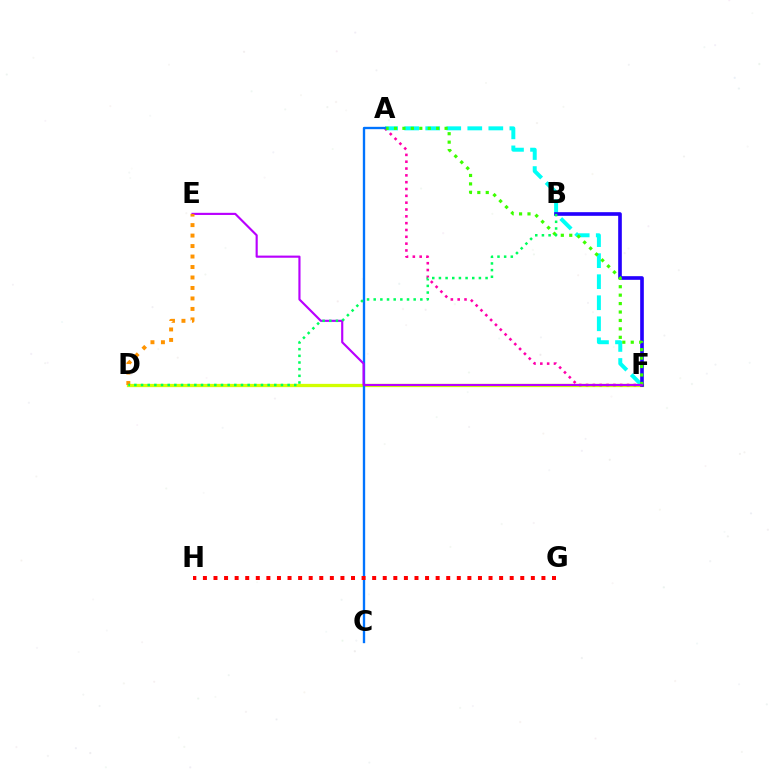{('A', 'F'): [{'color': '#00fff6', 'line_style': 'dashed', 'thickness': 2.86}, {'color': '#ff00ac', 'line_style': 'dotted', 'thickness': 1.85}, {'color': '#3dff00', 'line_style': 'dotted', 'thickness': 2.29}], ('D', 'F'): [{'color': '#d1ff00', 'line_style': 'solid', 'thickness': 2.36}], ('B', 'F'): [{'color': '#2500ff', 'line_style': 'solid', 'thickness': 2.62}], ('A', 'C'): [{'color': '#0074ff', 'line_style': 'solid', 'thickness': 1.7}], ('E', 'F'): [{'color': '#b900ff', 'line_style': 'solid', 'thickness': 1.55}], ('D', 'E'): [{'color': '#ff9400', 'line_style': 'dotted', 'thickness': 2.85}], ('B', 'D'): [{'color': '#00ff5c', 'line_style': 'dotted', 'thickness': 1.81}], ('G', 'H'): [{'color': '#ff0000', 'line_style': 'dotted', 'thickness': 2.87}]}